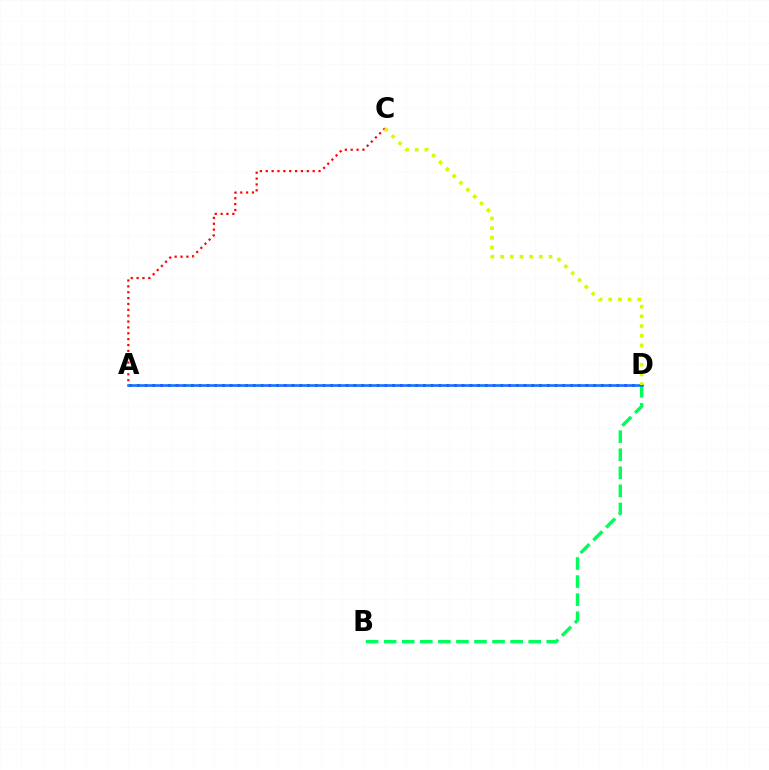{('A', 'D'): [{'color': '#b900ff', 'line_style': 'dotted', 'thickness': 2.1}, {'color': '#0074ff', 'line_style': 'solid', 'thickness': 1.81}], ('B', 'D'): [{'color': '#00ff5c', 'line_style': 'dashed', 'thickness': 2.45}], ('A', 'C'): [{'color': '#ff0000', 'line_style': 'dotted', 'thickness': 1.59}], ('C', 'D'): [{'color': '#d1ff00', 'line_style': 'dotted', 'thickness': 2.63}]}